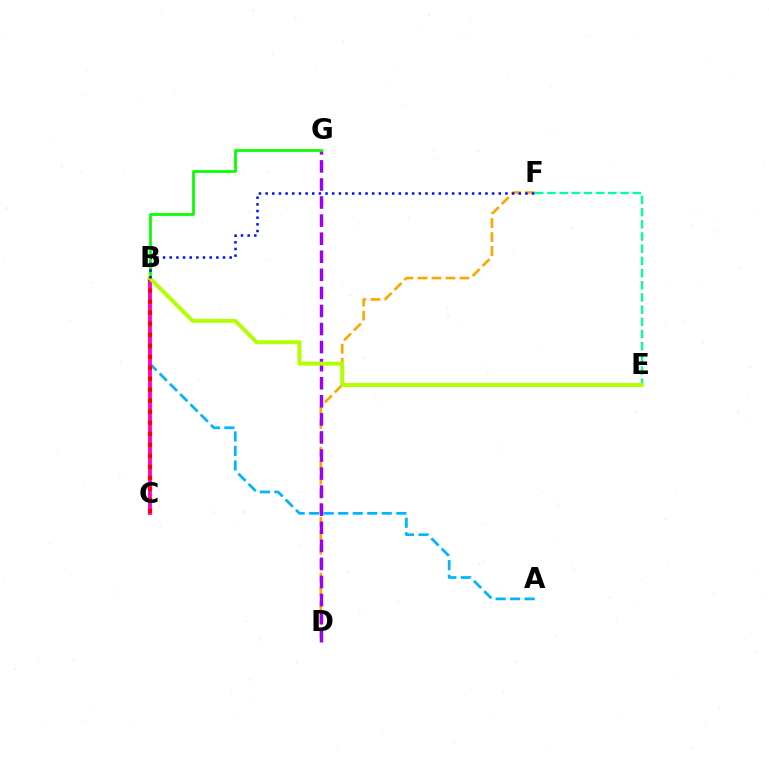{('D', 'F'): [{'color': '#ffa500', 'line_style': 'dashed', 'thickness': 1.9}], ('A', 'B'): [{'color': '#00b5ff', 'line_style': 'dashed', 'thickness': 1.97}], ('B', 'C'): [{'color': '#ff00bd', 'line_style': 'solid', 'thickness': 2.73}, {'color': '#ff0000', 'line_style': 'dotted', 'thickness': 2.99}], ('E', 'F'): [{'color': '#00ff9d', 'line_style': 'dashed', 'thickness': 1.66}], ('D', 'G'): [{'color': '#9b00ff', 'line_style': 'dashed', 'thickness': 2.45}], ('B', 'G'): [{'color': '#08ff00', 'line_style': 'solid', 'thickness': 1.98}], ('B', 'E'): [{'color': '#b3ff00', 'line_style': 'solid', 'thickness': 2.83}], ('B', 'F'): [{'color': '#0010ff', 'line_style': 'dotted', 'thickness': 1.81}]}